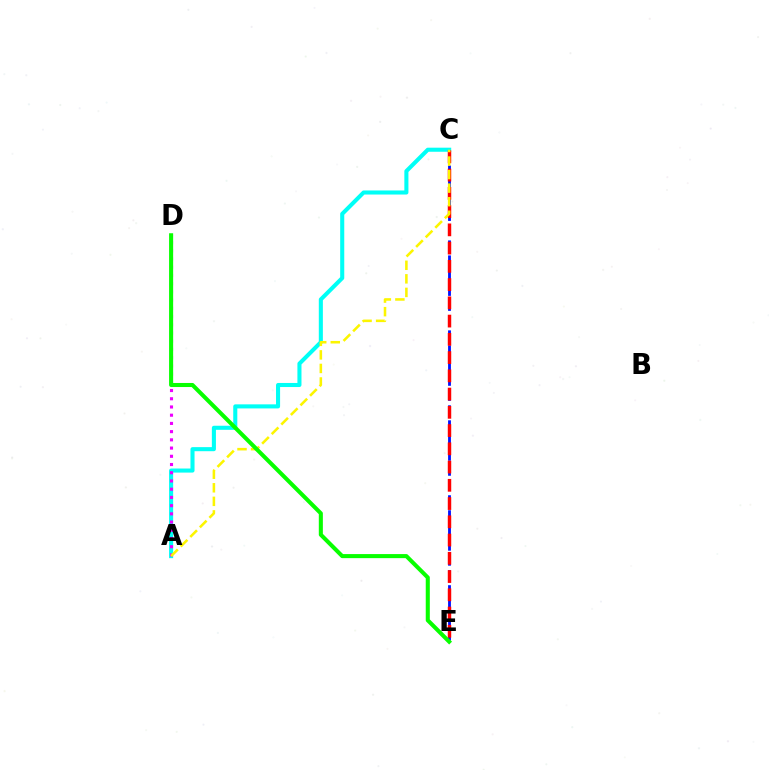{('A', 'C'): [{'color': '#00fff6', 'line_style': 'solid', 'thickness': 2.93}, {'color': '#fcf500', 'line_style': 'dashed', 'thickness': 1.84}], ('A', 'D'): [{'color': '#ee00ff', 'line_style': 'dotted', 'thickness': 2.23}], ('C', 'E'): [{'color': '#0010ff', 'line_style': 'dashed', 'thickness': 2.04}, {'color': '#ff0000', 'line_style': 'dashed', 'thickness': 2.48}], ('D', 'E'): [{'color': '#08ff00', 'line_style': 'solid', 'thickness': 2.93}]}